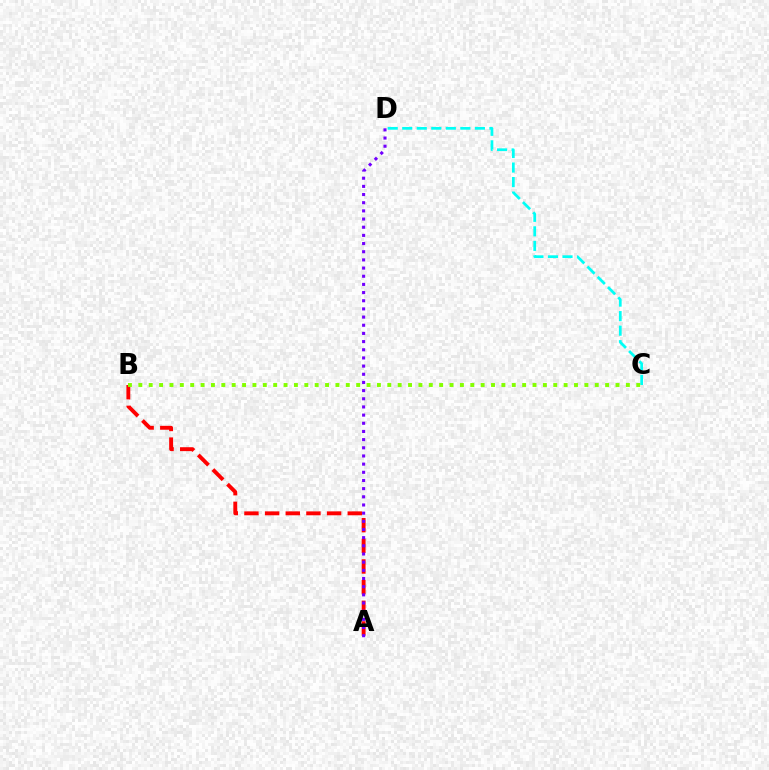{('A', 'B'): [{'color': '#ff0000', 'line_style': 'dashed', 'thickness': 2.81}], ('C', 'D'): [{'color': '#00fff6', 'line_style': 'dashed', 'thickness': 1.97}], ('B', 'C'): [{'color': '#84ff00', 'line_style': 'dotted', 'thickness': 2.82}], ('A', 'D'): [{'color': '#7200ff', 'line_style': 'dotted', 'thickness': 2.22}]}